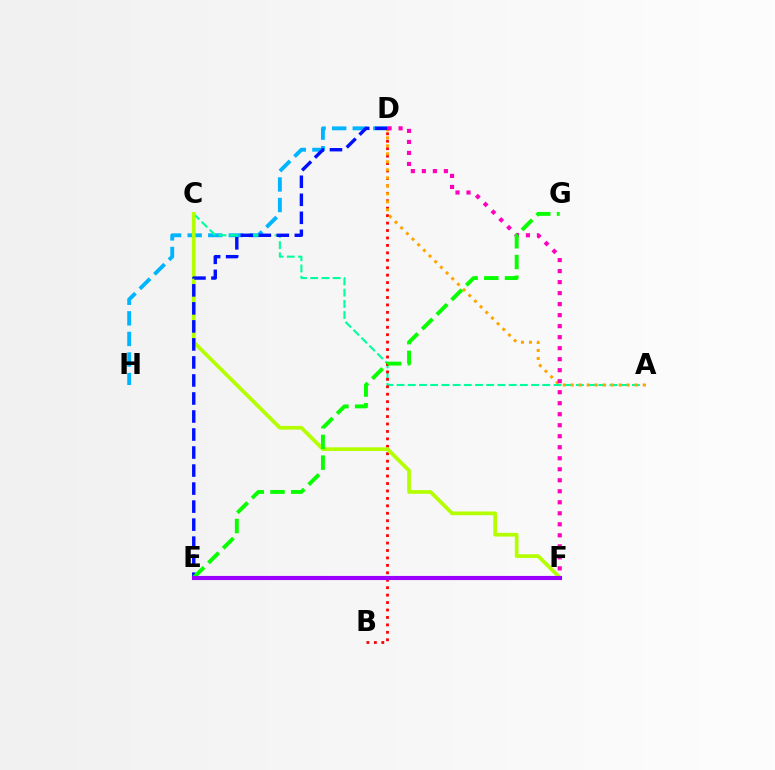{('D', 'H'): [{'color': '#00b5ff', 'line_style': 'dashed', 'thickness': 2.79}], ('A', 'C'): [{'color': '#00ff9d', 'line_style': 'dashed', 'thickness': 1.52}], ('B', 'D'): [{'color': '#ff0000', 'line_style': 'dotted', 'thickness': 2.02}], ('A', 'D'): [{'color': '#ffa500', 'line_style': 'dotted', 'thickness': 2.17}], ('D', 'F'): [{'color': '#ff00bd', 'line_style': 'dotted', 'thickness': 2.99}], ('C', 'F'): [{'color': '#b3ff00', 'line_style': 'solid', 'thickness': 2.67}], ('D', 'E'): [{'color': '#0010ff', 'line_style': 'dashed', 'thickness': 2.45}], ('E', 'G'): [{'color': '#08ff00', 'line_style': 'dashed', 'thickness': 2.82}], ('E', 'F'): [{'color': '#9b00ff', 'line_style': 'solid', 'thickness': 2.97}]}